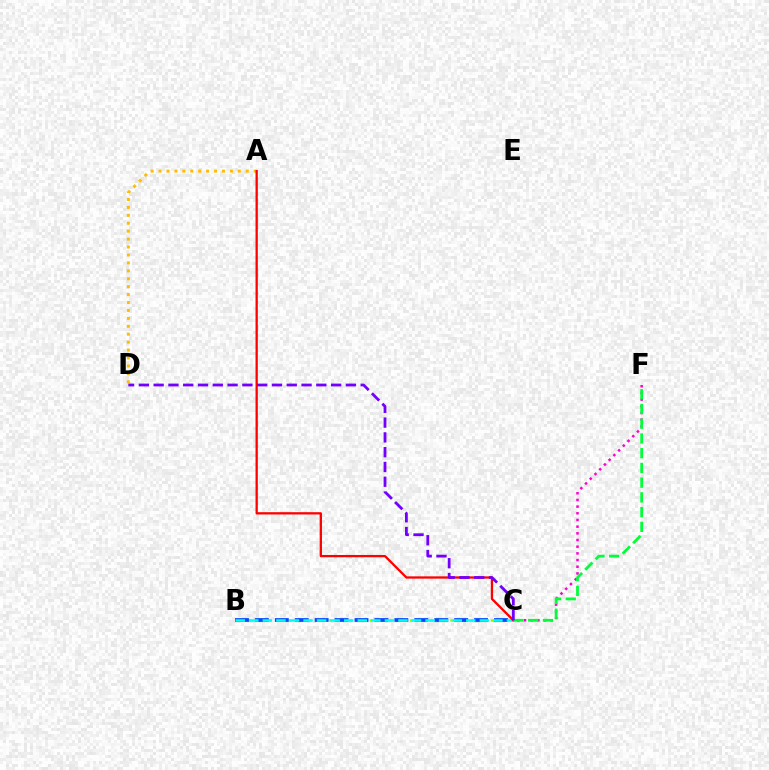{('A', 'D'): [{'color': '#ffbd00', 'line_style': 'dotted', 'thickness': 2.15}], ('B', 'C'): [{'color': '#84ff00', 'line_style': 'dotted', 'thickness': 1.83}, {'color': '#004bff', 'line_style': 'dashed', 'thickness': 2.71}, {'color': '#00fff6', 'line_style': 'dashed', 'thickness': 1.84}], ('C', 'F'): [{'color': '#ff00cf', 'line_style': 'dotted', 'thickness': 1.81}, {'color': '#00ff39', 'line_style': 'dashed', 'thickness': 2.0}], ('A', 'C'): [{'color': '#ff0000', 'line_style': 'solid', 'thickness': 1.65}], ('C', 'D'): [{'color': '#7200ff', 'line_style': 'dashed', 'thickness': 2.01}]}